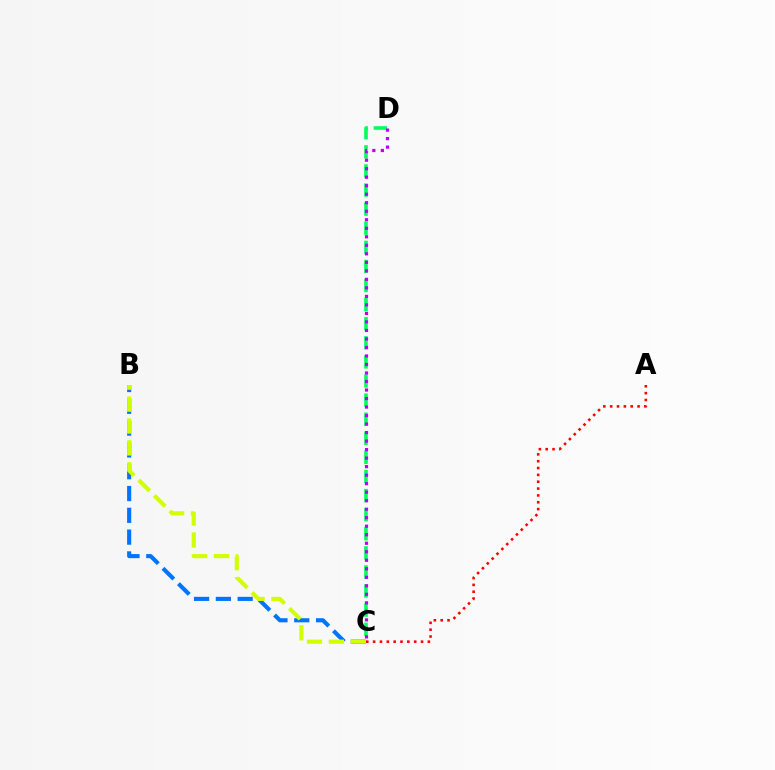{('B', 'C'): [{'color': '#0074ff', 'line_style': 'dashed', 'thickness': 2.96}, {'color': '#d1ff00', 'line_style': 'dashed', 'thickness': 2.98}], ('C', 'D'): [{'color': '#00ff5c', 'line_style': 'dashed', 'thickness': 2.59}, {'color': '#b900ff', 'line_style': 'dotted', 'thickness': 2.31}], ('A', 'C'): [{'color': '#ff0000', 'line_style': 'dotted', 'thickness': 1.86}]}